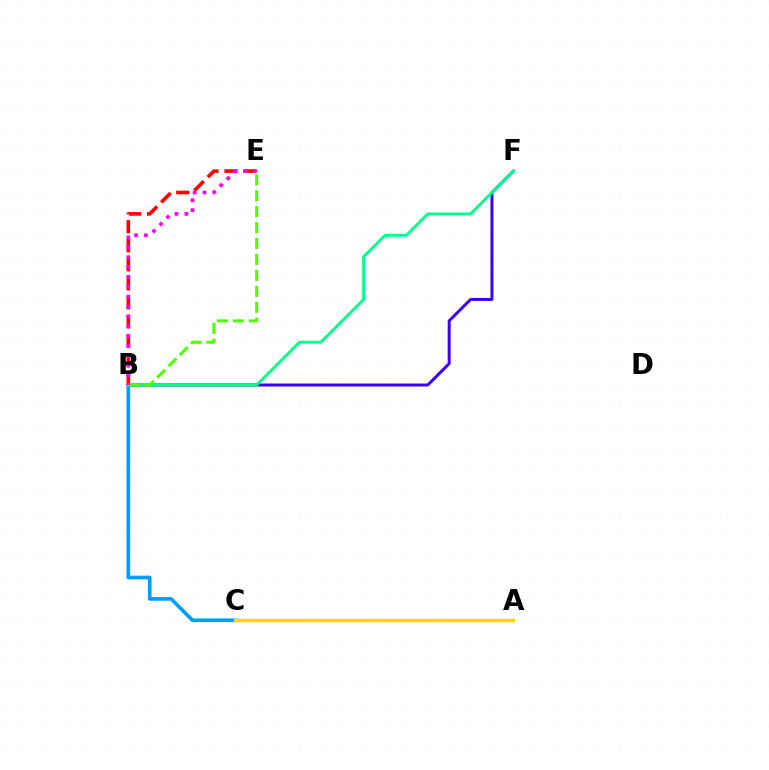{('B', 'C'): [{'color': '#009eff', 'line_style': 'solid', 'thickness': 2.65}], ('B', 'F'): [{'color': '#3700ff', 'line_style': 'solid', 'thickness': 2.13}, {'color': '#00ff86', 'line_style': 'solid', 'thickness': 2.07}], ('A', 'C'): [{'color': '#ffd500', 'line_style': 'solid', 'thickness': 2.49}], ('B', 'E'): [{'color': '#ff0000', 'line_style': 'dashed', 'thickness': 2.59}, {'color': '#4fff00', 'line_style': 'dashed', 'thickness': 2.17}, {'color': '#ff00ed', 'line_style': 'dotted', 'thickness': 2.68}]}